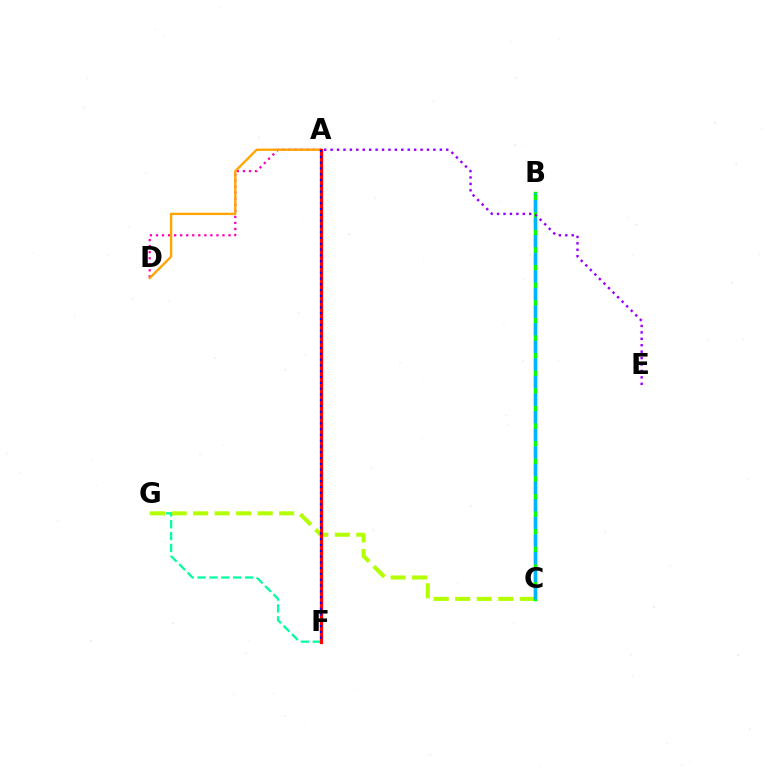{('F', 'G'): [{'color': '#00ff9d', 'line_style': 'dashed', 'thickness': 1.61}], ('C', 'G'): [{'color': '#b3ff00', 'line_style': 'dashed', 'thickness': 2.92}], ('A', 'D'): [{'color': '#ff00bd', 'line_style': 'dotted', 'thickness': 1.64}, {'color': '#ffa500', 'line_style': 'solid', 'thickness': 1.69}], ('B', 'C'): [{'color': '#08ff00', 'line_style': 'solid', 'thickness': 2.52}, {'color': '#00b5ff', 'line_style': 'dashed', 'thickness': 2.39}], ('A', 'F'): [{'color': '#ff0000', 'line_style': 'solid', 'thickness': 2.31}, {'color': '#0010ff', 'line_style': 'dotted', 'thickness': 1.57}], ('A', 'E'): [{'color': '#9b00ff', 'line_style': 'dotted', 'thickness': 1.75}]}